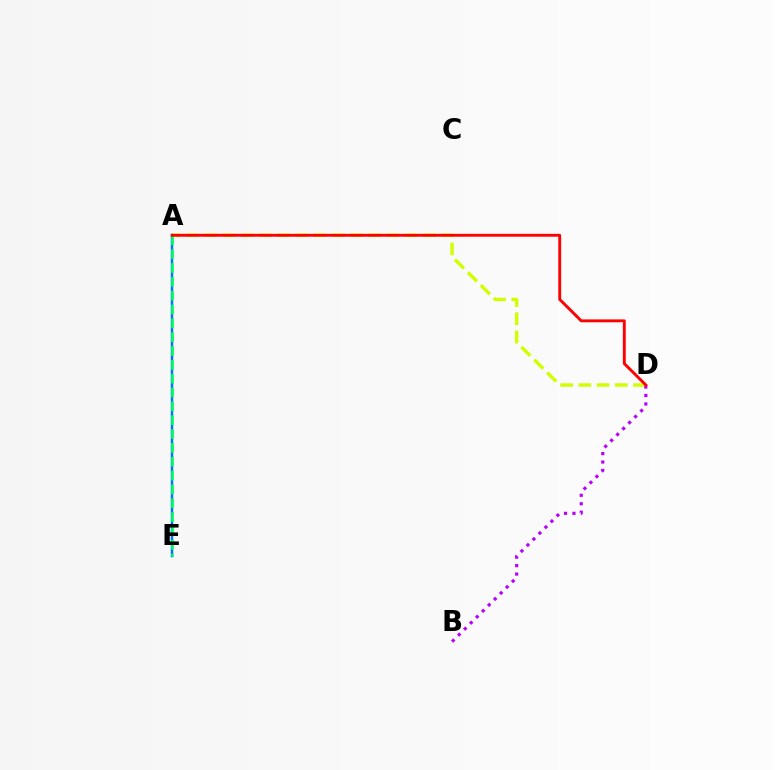{('A', 'D'): [{'color': '#d1ff00', 'line_style': 'dashed', 'thickness': 2.47}, {'color': '#ff0000', 'line_style': 'solid', 'thickness': 2.07}], ('A', 'E'): [{'color': '#0074ff', 'line_style': 'solid', 'thickness': 1.78}, {'color': '#00ff5c', 'line_style': 'dashed', 'thickness': 1.88}], ('B', 'D'): [{'color': '#b900ff', 'line_style': 'dotted', 'thickness': 2.29}]}